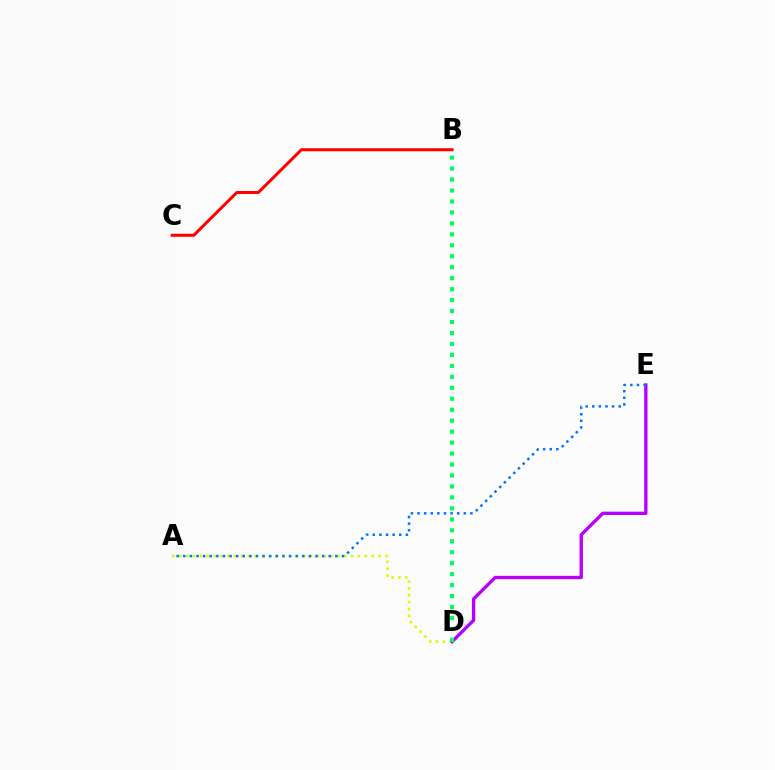{('A', 'D'): [{'color': '#d1ff00', 'line_style': 'dotted', 'thickness': 1.87}], ('B', 'C'): [{'color': '#ff0000', 'line_style': 'solid', 'thickness': 2.17}], ('D', 'E'): [{'color': '#b900ff', 'line_style': 'solid', 'thickness': 2.41}], ('B', 'D'): [{'color': '#00ff5c', 'line_style': 'dotted', 'thickness': 2.98}], ('A', 'E'): [{'color': '#0074ff', 'line_style': 'dotted', 'thickness': 1.8}]}